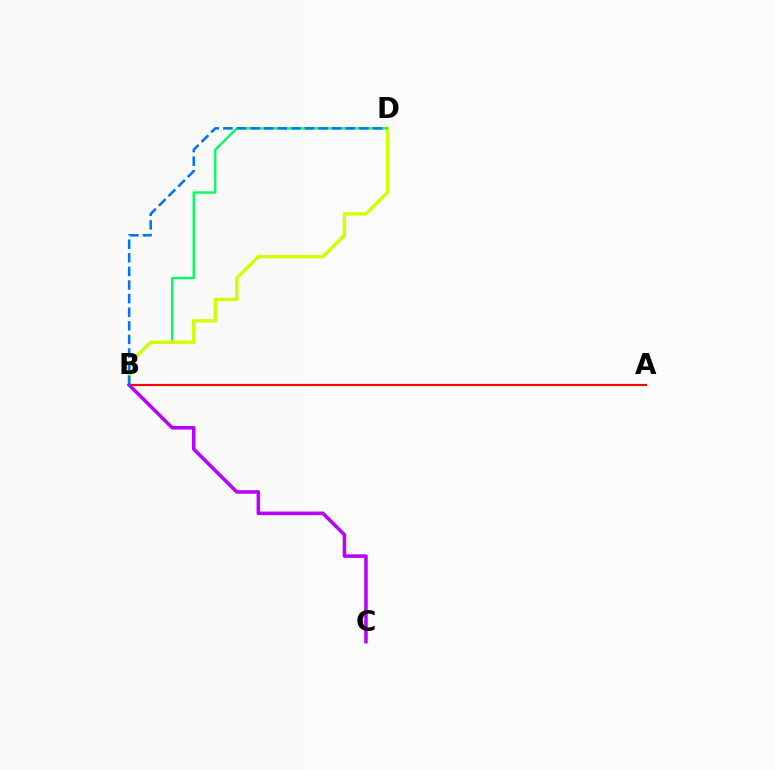{('B', 'D'): [{'color': '#00ff5c', 'line_style': 'solid', 'thickness': 1.72}, {'color': '#d1ff00', 'line_style': 'solid', 'thickness': 2.44}, {'color': '#0074ff', 'line_style': 'dashed', 'thickness': 1.85}], ('A', 'B'): [{'color': '#ff0000', 'line_style': 'solid', 'thickness': 1.54}], ('B', 'C'): [{'color': '#b900ff', 'line_style': 'solid', 'thickness': 2.55}]}